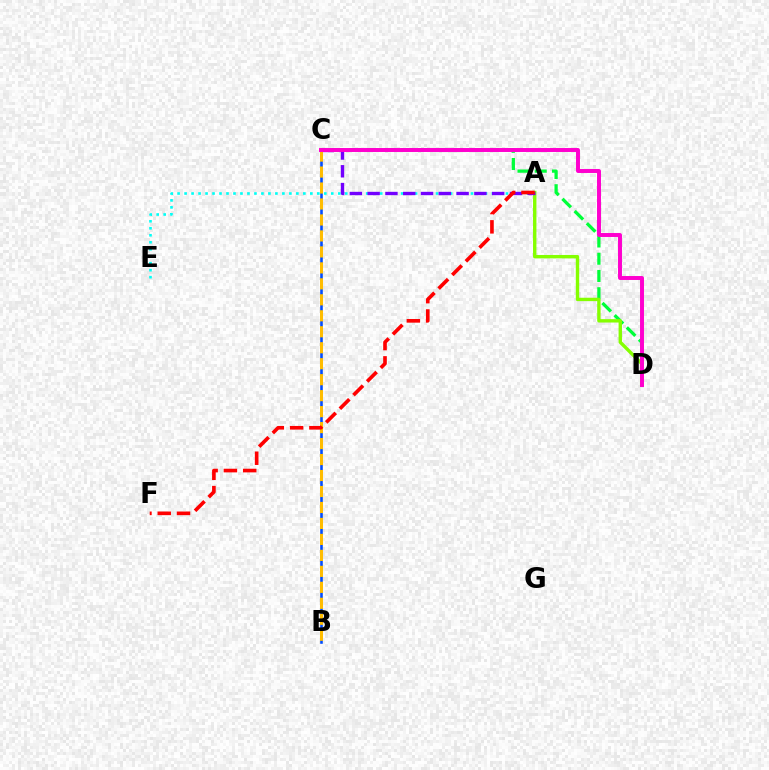{('B', 'C'): [{'color': '#004bff', 'line_style': 'solid', 'thickness': 1.86}, {'color': '#ffbd00', 'line_style': 'dashed', 'thickness': 2.17}], ('C', 'D'): [{'color': '#00ff39', 'line_style': 'dashed', 'thickness': 2.34}, {'color': '#ff00cf', 'line_style': 'solid', 'thickness': 2.84}], ('A', 'E'): [{'color': '#00fff6', 'line_style': 'dotted', 'thickness': 1.9}], ('A', 'D'): [{'color': '#84ff00', 'line_style': 'solid', 'thickness': 2.44}], ('A', 'C'): [{'color': '#7200ff', 'line_style': 'dashed', 'thickness': 2.42}], ('A', 'F'): [{'color': '#ff0000', 'line_style': 'dashed', 'thickness': 2.62}]}